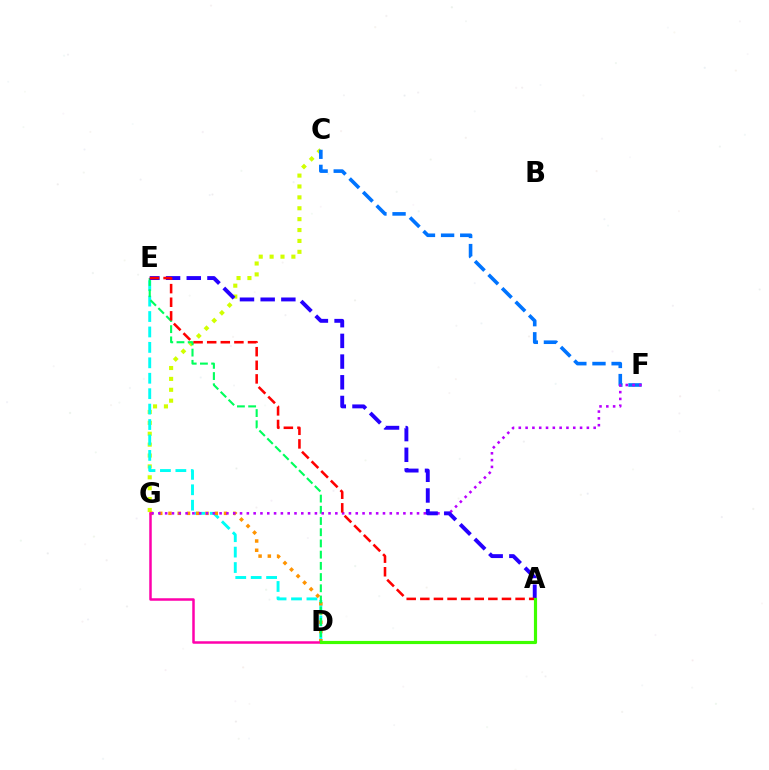{('C', 'G'): [{'color': '#d1ff00', 'line_style': 'dotted', 'thickness': 2.96}], ('D', 'E'): [{'color': '#00fff6', 'line_style': 'dashed', 'thickness': 2.1}, {'color': '#00ff5c', 'line_style': 'dashed', 'thickness': 1.52}], ('C', 'F'): [{'color': '#0074ff', 'line_style': 'dashed', 'thickness': 2.6}], ('D', 'G'): [{'color': '#ff9400', 'line_style': 'dotted', 'thickness': 2.52}, {'color': '#ff00ac', 'line_style': 'solid', 'thickness': 1.8}], ('F', 'G'): [{'color': '#b900ff', 'line_style': 'dotted', 'thickness': 1.85}], ('A', 'E'): [{'color': '#2500ff', 'line_style': 'dashed', 'thickness': 2.81}, {'color': '#ff0000', 'line_style': 'dashed', 'thickness': 1.85}], ('A', 'D'): [{'color': '#3dff00', 'line_style': 'solid', 'thickness': 2.28}]}